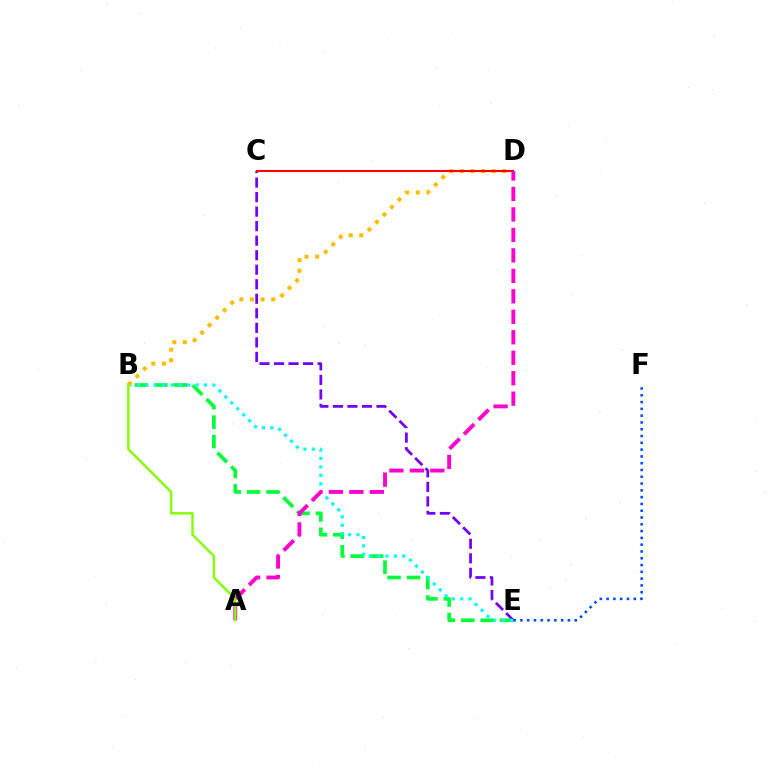{('B', 'E'): [{'color': '#00ff39', 'line_style': 'dashed', 'thickness': 2.64}, {'color': '#00fff6', 'line_style': 'dotted', 'thickness': 2.28}], ('C', 'E'): [{'color': '#7200ff', 'line_style': 'dashed', 'thickness': 1.97}], ('E', 'F'): [{'color': '#004bff', 'line_style': 'dotted', 'thickness': 1.84}], ('B', 'D'): [{'color': '#ffbd00', 'line_style': 'dotted', 'thickness': 2.88}], ('C', 'D'): [{'color': '#ff0000', 'line_style': 'solid', 'thickness': 1.51}], ('A', 'D'): [{'color': '#ff00cf', 'line_style': 'dashed', 'thickness': 2.78}], ('A', 'B'): [{'color': '#84ff00', 'line_style': 'solid', 'thickness': 1.73}]}